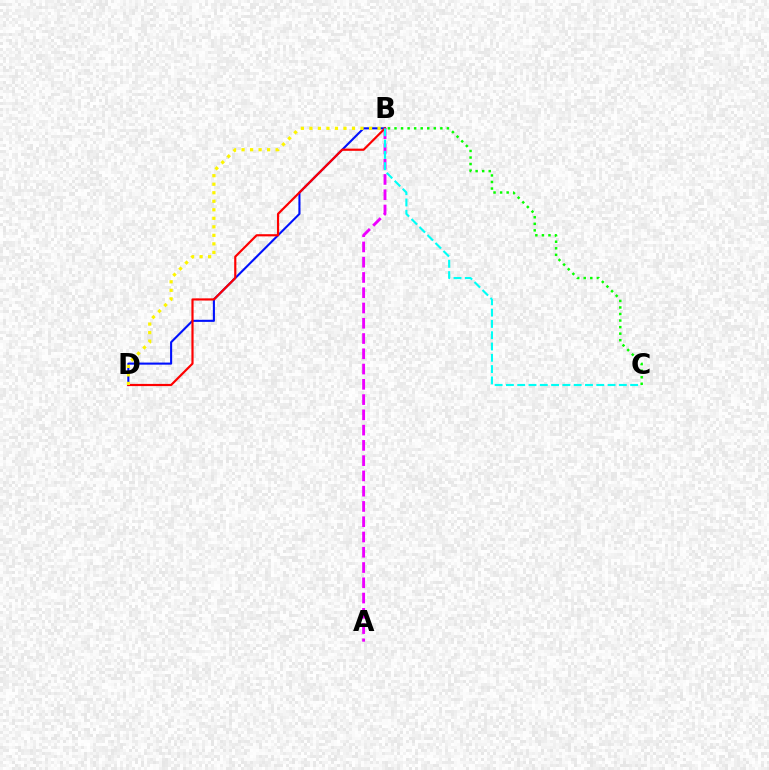{('B', 'D'): [{'color': '#0010ff', 'line_style': 'solid', 'thickness': 1.51}, {'color': '#ff0000', 'line_style': 'solid', 'thickness': 1.57}, {'color': '#fcf500', 'line_style': 'dotted', 'thickness': 2.32}], ('A', 'B'): [{'color': '#ee00ff', 'line_style': 'dashed', 'thickness': 2.07}], ('B', 'C'): [{'color': '#00fff6', 'line_style': 'dashed', 'thickness': 1.53}, {'color': '#08ff00', 'line_style': 'dotted', 'thickness': 1.78}]}